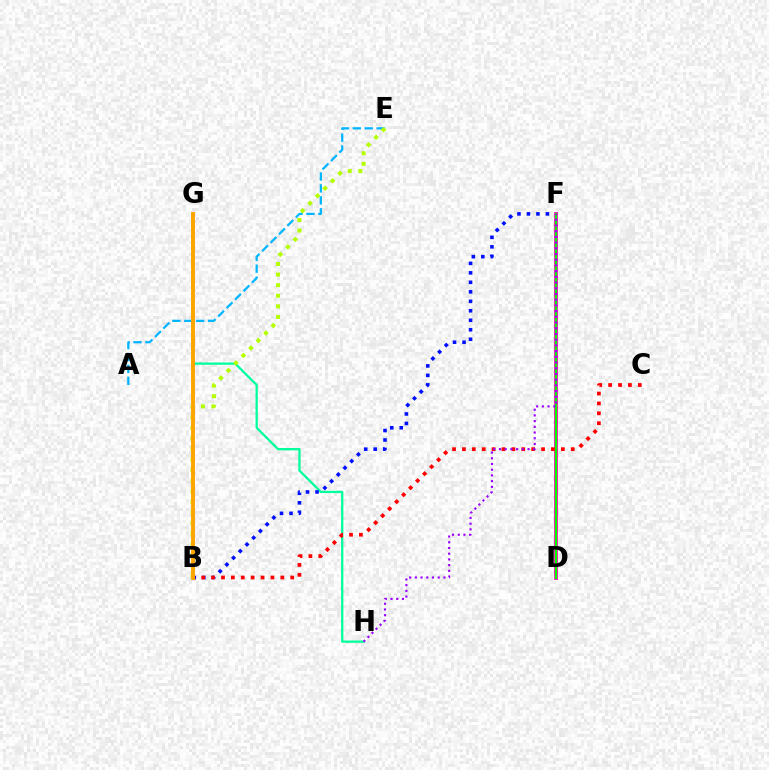{('G', 'H'): [{'color': '#00ff9d', 'line_style': 'solid', 'thickness': 1.64}], ('A', 'E'): [{'color': '#00b5ff', 'line_style': 'dashed', 'thickness': 1.62}], ('B', 'F'): [{'color': '#0010ff', 'line_style': 'dotted', 'thickness': 2.58}], ('D', 'F'): [{'color': '#ff00bd', 'line_style': 'solid', 'thickness': 2.76}, {'color': '#08ff00', 'line_style': 'solid', 'thickness': 1.61}], ('B', 'C'): [{'color': '#ff0000', 'line_style': 'dotted', 'thickness': 2.69}], ('B', 'E'): [{'color': '#b3ff00', 'line_style': 'dotted', 'thickness': 2.88}], ('B', 'G'): [{'color': '#ffa500', 'line_style': 'solid', 'thickness': 2.83}], ('F', 'H'): [{'color': '#9b00ff', 'line_style': 'dotted', 'thickness': 1.55}]}